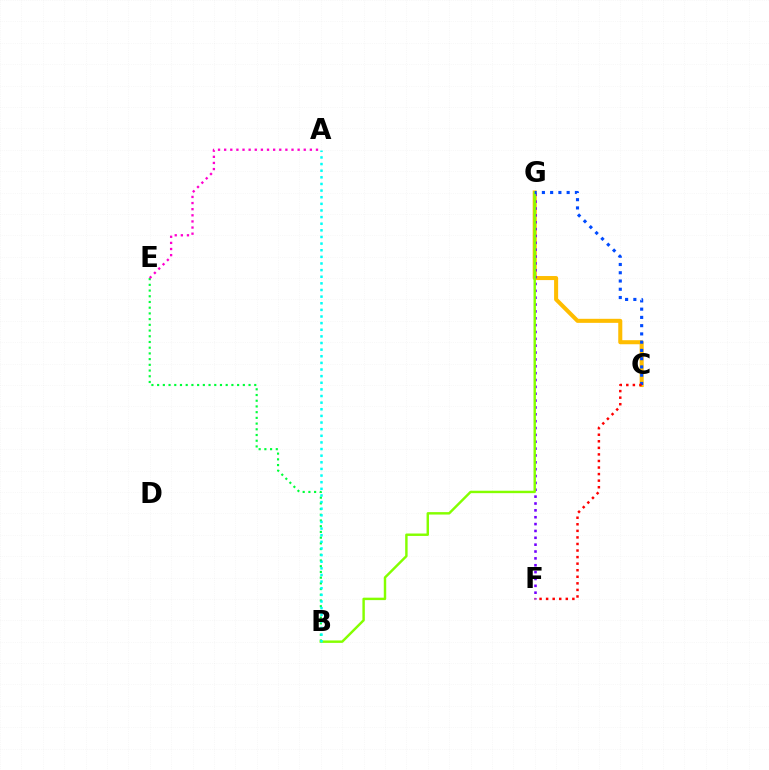{('C', 'G'): [{'color': '#ffbd00', 'line_style': 'solid', 'thickness': 2.91}, {'color': '#004bff', 'line_style': 'dotted', 'thickness': 2.24}], ('B', 'E'): [{'color': '#00ff39', 'line_style': 'dotted', 'thickness': 1.55}], ('F', 'G'): [{'color': '#7200ff', 'line_style': 'dotted', 'thickness': 1.86}], ('B', 'G'): [{'color': '#84ff00', 'line_style': 'solid', 'thickness': 1.75}], ('A', 'B'): [{'color': '#00fff6', 'line_style': 'dotted', 'thickness': 1.8}], ('A', 'E'): [{'color': '#ff00cf', 'line_style': 'dotted', 'thickness': 1.66}], ('C', 'F'): [{'color': '#ff0000', 'line_style': 'dotted', 'thickness': 1.78}]}